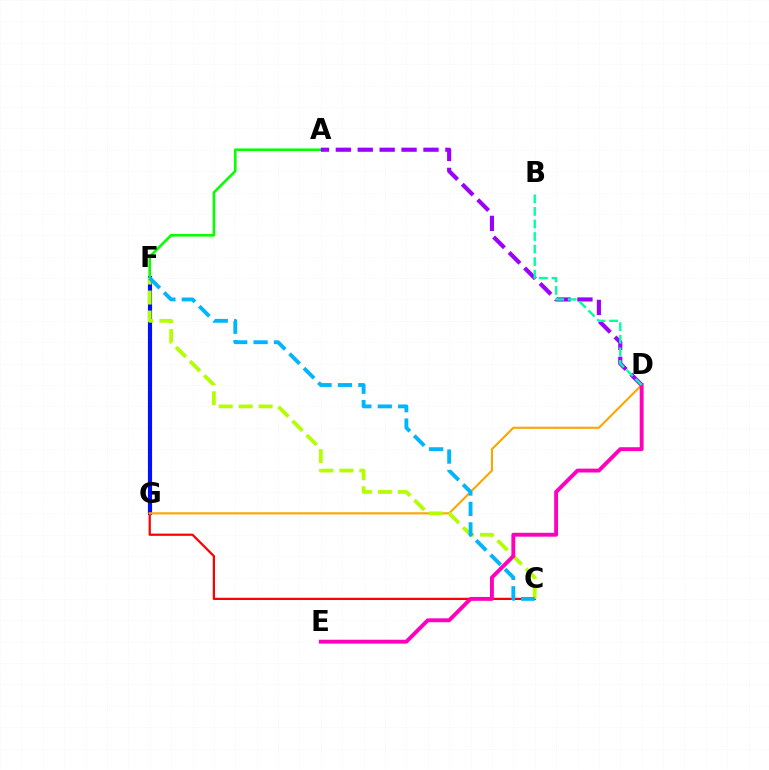{('F', 'G'): [{'color': '#0010ff', 'line_style': 'solid', 'thickness': 2.98}], ('A', 'F'): [{'color': '#08ff00', 'line_style': 'solid', 'thickness': 1.88}], ('C', 'G'): [{'color': '#ff0000', 'line_style': 'solid', 'thickness': 1.61}], ('A', 'D'): [{'color': '#9b00ff', 'line_style': 'dashed', 'thickness': 2.98}], ('D', 'G'): [{'color': '#ffa500', 'line_style': 'solid', 'thickness': 1.53}], ('C', 'F'): [{'color': '#b3ff00', 'line_style': 'dashed', 'thickness': 2.71}, {'color': '#00b5ff', 'line_style': 'dashed', 'thickness': 2.77}], ('D', 'E'): [{'color': '#ff00bd', 'line_style': 'solid', 'thickness': 2.79}], ('B', 'D'): [{'color': '#00ff9d', 'line_style': 'dashed', 'thickness': 1.71}]}